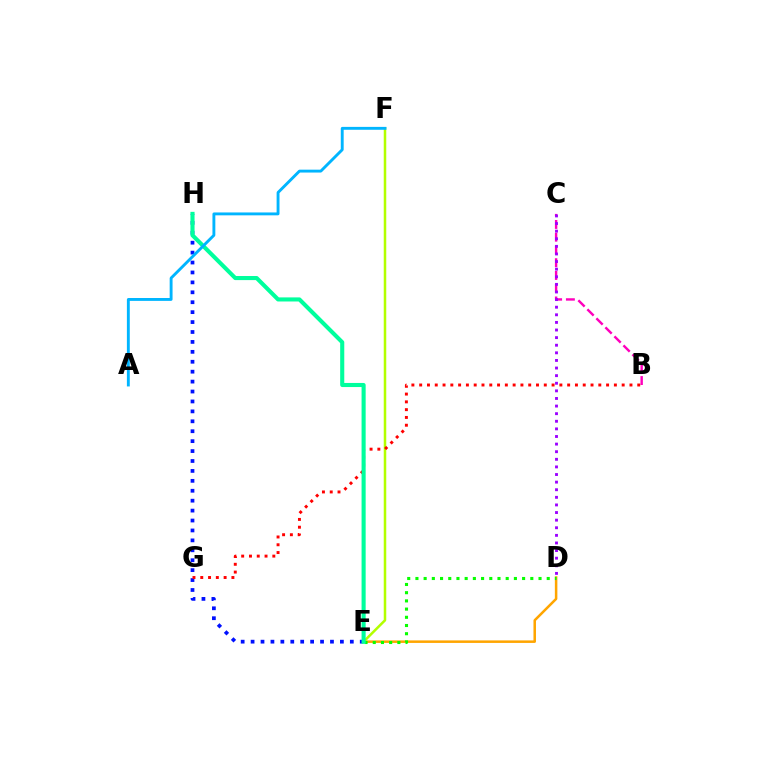{('E', 'H'): [{'color': '#0010ff', 'line_style': 'dotted', 'thickness': 2.7}, {'color': '#00ff9d', 'line_style': 'solid', 'thickness': 2.95}], ('D', 'E'): [{'color': '#ffa500', 'line_style': 'solid', 'thickness': 1.81}, {'color': '#08ff00', 'line_style': 'dotted', 'thickness': 2.23}], ('E', 'F'): [{'color': '#b3ff00', 'line_style': 'solid', 'thickness': 1.81}], ('B', 'C'): [{'color': '#ff00bd', 'line_style': 'dashed', 'thickness': 1.73}], ('B', 'G'): [{'color': '#ff0000', 'line_style': 'dotted', 'thickness': 2.12}], ('C', 'D'): [{'color': '#9b00ff', 'line_style': 'dotted', 'thickness': 2.07}], ('A', 'F'): [{'color': '#00b5ff', 'line_style': 'solid', 'thickness': 2.08}]}